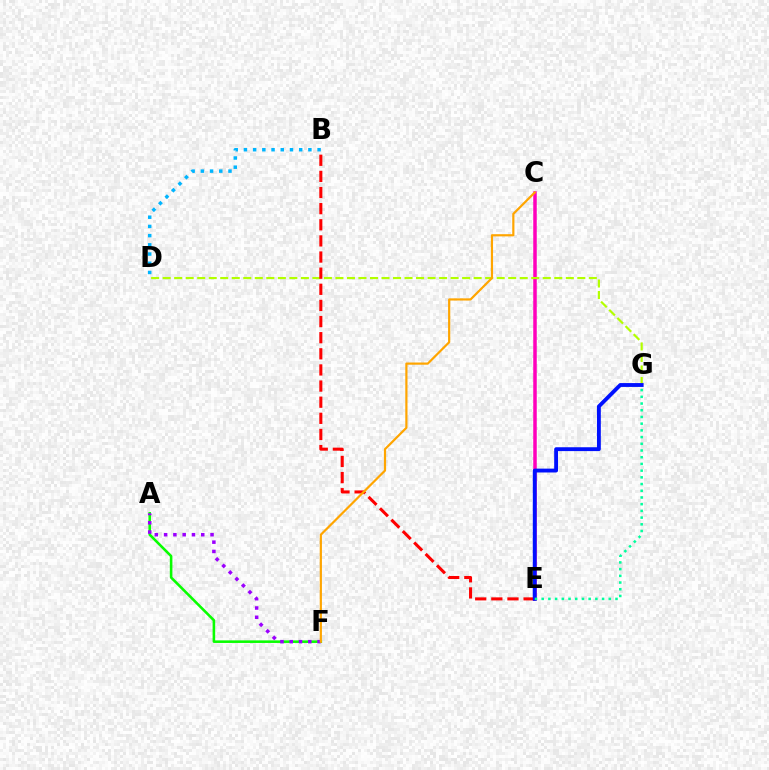{('A', 'F'): [{'color': '#08ff00', 'line_style': 'solid', 'thickness': 1.86}, {'color': '#9b00ff', 'line_style': 'dotted', 'thickness': 2.52}], ('C', 'E'): [{'color': '#ff00bd', 'line_style': 'solid', 'thickness': 2.53}], ('D', 'G'): [{'color': '#b3ff00', 'line_style': 'dashed', 'thickness': 1.56}], ('B', 'D'): [{'color': '#00b5ff', 'line_style': 'dotted', 'thickness': 2.5}], ('B', 'E'): [{'color': '#ff0000', 'line_style': 'dashed', 'thickness': 2.19}], ('E', 'G'): [{'color': '#0010ff', 'line_style': 'solid', 'thickness': 2.77}, {'color': '#00ff9d', 'line_style': 'dotted', 'thickness': 1.82}], ('C', 'F'): [{'color': '#ffa500', 'line_style': 'solid', 'thickness': 1.58}]}